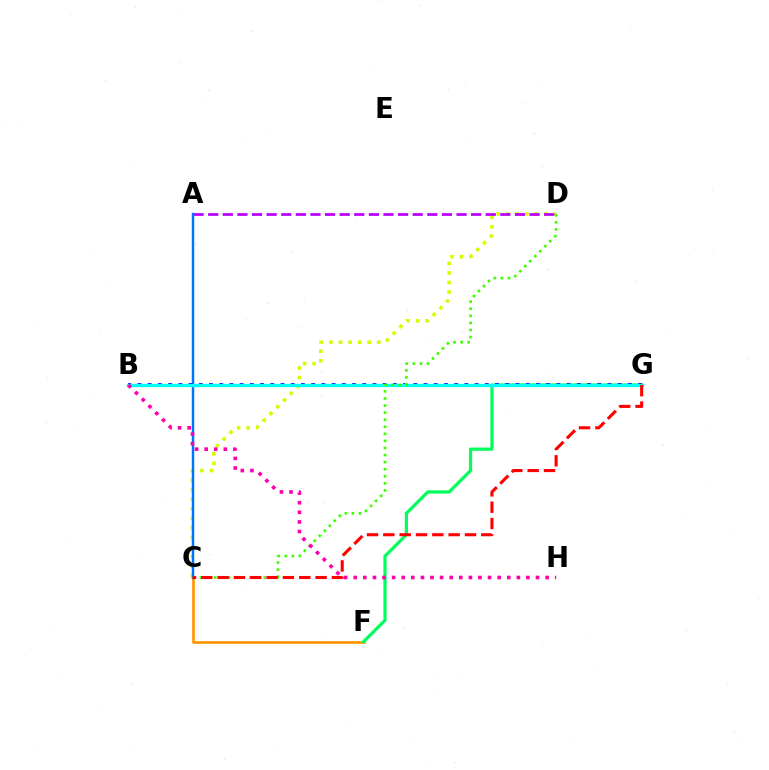{('C', 'F'): [{'color': '#ff9400', 'line_style': 'solid', 'thickness': 1.91}], ('C', 'D'): [{'color': '#d1ff00', 'line_style': 'dotted', 'thickness': 2.6}, {'color': '#3dff00', 'line_style': 'dotted', 'thickness': 1.92}], ('A', 'D'): [{'color': '#b900ff', 'line_style': 'dashed', 'thickness': 1.98}], ('A', 'C'): [{'color': '#0074ff', 'line_style': 'solid', 'thickness': 1.76}], ('F', 'G'): [{'color': '#00ff5c', 'line_style': 'solid', 'thickness': 2.3}], ('B', 'G'): [{'color': '#2500ff', 'line_style': 'dotted', 'thickness': 2.78}, {'color': '#00fff6', 'line_style': 'solid', 'thickness': 2.39}], ('B', 'H'): [{'color': '#ff00ac', 'line_style': 'dotted', 'thickness': 2.61}], ('C', 'G'): [{'color': '#ff0000', 'line_style': 'dashed', 'thickness': 2.22}]}